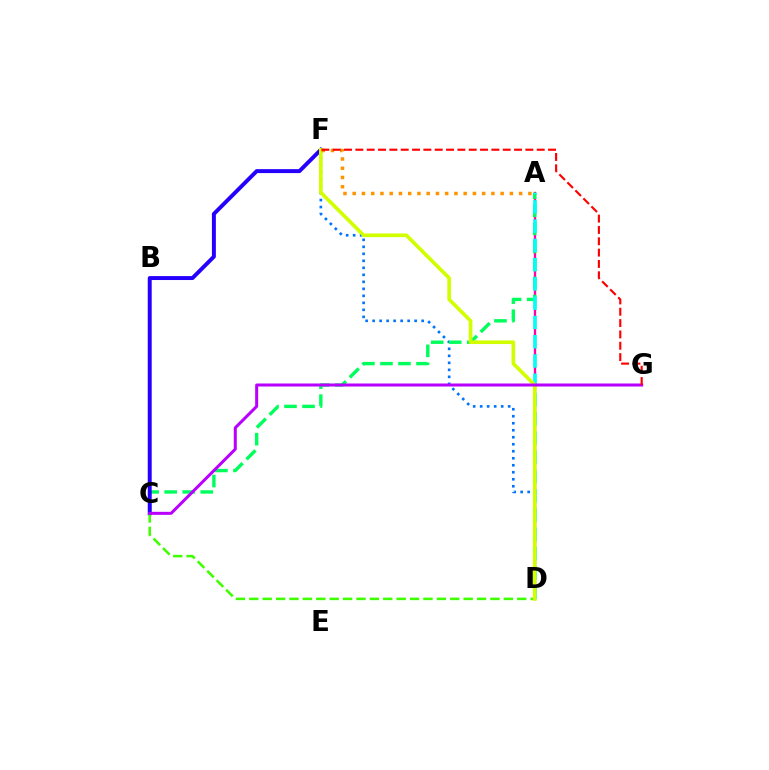{('A', 'D'): [{'color': '#ff00ac', 'line_style': 'solid', 'thickness': 1.67}, {'color': '#00fff6', 'line_style': 'dashed', 'thickness': 2.62}], ('D', 'F'): [{'color': '#0074ff', 'line_style': 'dotted', 'thickness': 1.9}, {'color': '#d1ff00', 'line_style': 'solid', 'thickness': 2.62}], ('A', 'C'): [{'color': '#00ff5c', 'line_style': 'dashed', 'thickness': 2.45}], ('C', 'F'): [{'color': '#2500ff', 'line_style': 'solid', 'thickness': 2.84}], ('C', 'D'): [{'color': '#3dff00', 'line_style': 'dashed', 'thickness': 1.82}], ('C', 'G'): [{'color': '#b900ff', 'line_style': 'solid', 'thickness': 2.17}], ('A', 'F'): [{'color': '#ff9400', 'line_style': 'dotted', 'thickness': 2.51}], ('F', 'G'): [{'color': '#ff0000', 'line_style': 'dashed', 'thickness': 1.54}]}